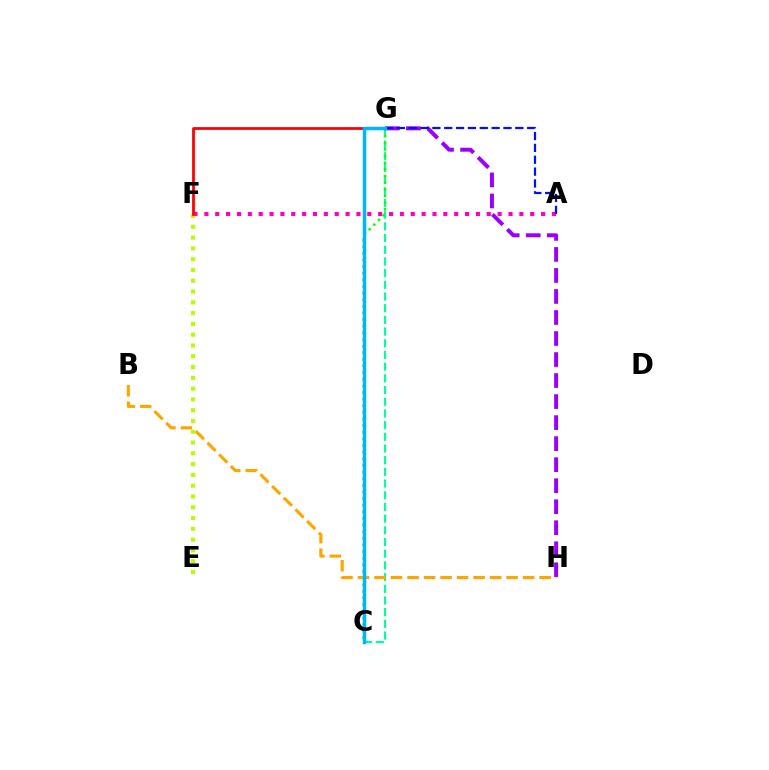{('A', 'F'): [{'color': '#ff00bd', 'line_style': 'dotted', 'thickness': 2.95}], ('C', 'G'): [{'color': '#00ff9d', 'line_style': 'dashed', 'thickness': 1.59}, {'color': '#08ff00', 'line_style': 'dotted', 'thickness': 1.8}, {'color': '#00b5ff', 'line_style': 'solid', 'thickness': 2.52}], ('G', 'H'): [{'color': '#9b00ff', 'line_style': 'dashed', 'thickness': 2.86}], ('B', 'H'): [{'color': '#ffa500', 'line_style': 'dashed', 'thickness': 2.24}], ('E', 'F'): [{'color': '#b3ff00', 'line_style': 'dotted', 'thickness': 2.93}], ('F', 'G'): [{'color': '#ff0000', 'line_style': 'solid', 'thickness': 2.0}], ('A', 'G'): [{'color': '#0010ff', 'line_style': 'dashed', 'thickness': 1.61}]}